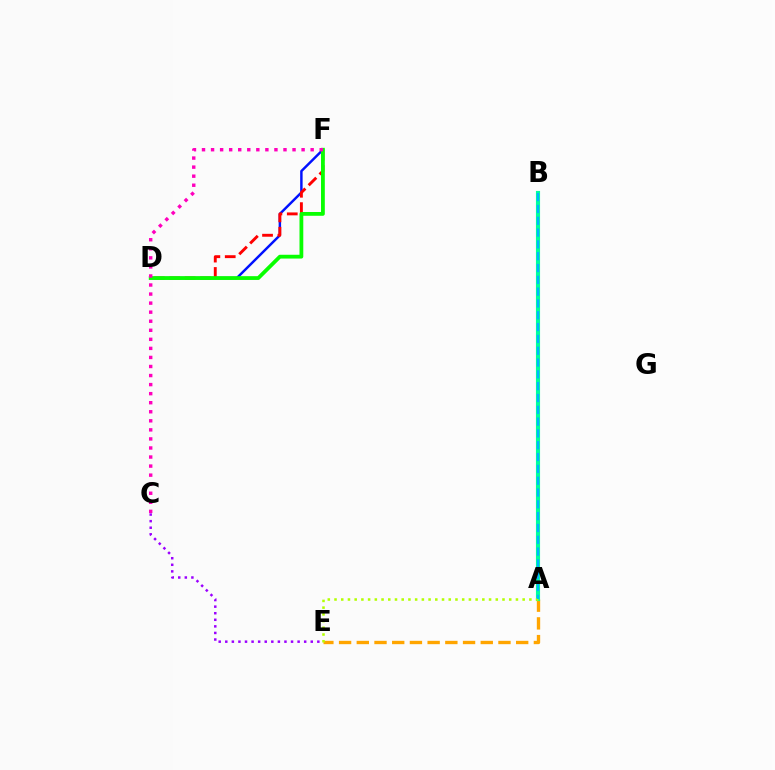{('C', 'E'): [{'color': '#9b00ff', 'line_style': 'dotted', 'thickness': 1.79}], ('D', 'F'): [{'color': '#0010ff', 'line_style': 'solid', 'thickness': 1.76}, {'color': '#ff0000', 'line_style': 'dashed', 'thickness': 2.09}, {'color': '#08ff00', 'line_style': 'solid', 'thickness': 2.73}], ('A', 'E'): [{'color': '#ffa500', 'line_style': 'dashed', 'thickness': 2.41}, {'color': '#b3ff00', 'line_style': 'dotted', 'thickness': 1.83}], ('A', 'B'): [{'color': '#00ff9d', 'line_style': 'solid', 'thickness': 2.97}, {'color': '#00b5ff', 'line_style': 'dashed', 'thickness': 1.61}], ('C', 'F'): [{'color': '#ff00bd', 'line_style': 'dotted', 'thickness': 2.46}]}